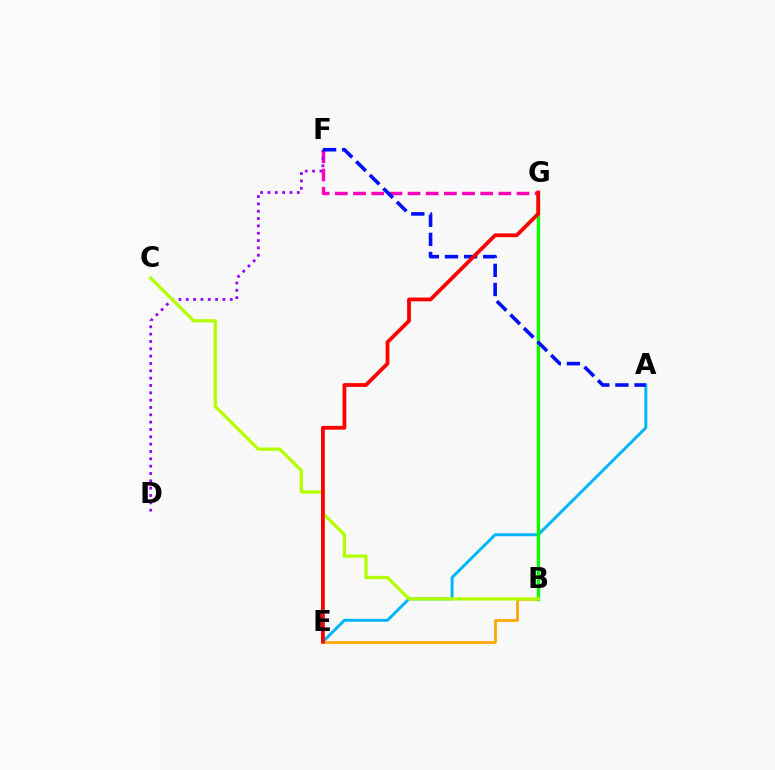{('F', 'G'): [{'color': '#ff00bd', 'line_style': 'dashed', 'thickness': 2.47}], ('D', 'F'): [{'color': '#9b00ff', 'line_style': 'dotted', 'thickness': 1.99}], ('B', 'G'): [{'color': '#00ff9d', 'line_style': 'dotted', 'thickness': 2.17}, {'color': '#08ff00', 'line_style': 'solid', 'thickness': 2.41}], ('A', 'E'): [{'color': '#00b5ff', 'line_style': 'solid', 'thickness': 2.12}], ('B', 'E'): [{'color': '#ffa500', 'line_style': 'solid', 'thickness': 1.95}], ('B', 'C'): [{'color': '#b3ff00', 'line_style': 'solid', 'thickness': 2.36}], ('A', 'F'): [{'color': '#0010ff', 'line_style': 'dashed', 'thickness': 2.6}], ('E', 'G'): [{'color': '#ff0000', 'line_style': 'solid', 'thickness': 2.73}]}